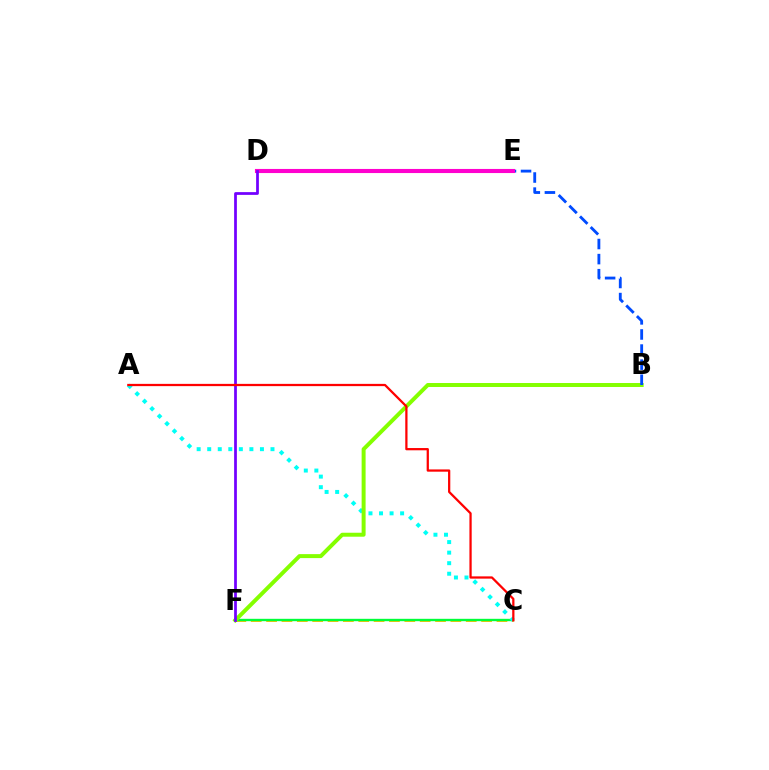{('C', 'F'): [{'color': '#ffbd00', 'line_style': 'dashed', 'thickness': 2.09}, {'color': '#00ff39', 'line_style': 'solid', 'thickness': 1.71}], ('A', 'C'): [{'color': '#00fff6', 'line_style': 'dotted', 'thickness': 2.87}, {'color': '#ff0000', 'line_style': 'solid', 'thickness': 1.62}], ('B', 'F'): [{'color': '#84ff00', 'line_style': 'solid', 'thickness': 2.86}], ('B', 'D'): [{'color': '#004bff', 'line_style': 'dashed', 'thickness': 2.05}], ('D', 'E'): [{'color': '#ff00cf', 'line_style': 'solid', 'thickness': 2.95}], ('D', 'F'): [{'color': '#7200ff', 'line_style': 'solid', 'thickness': 1.98}]}